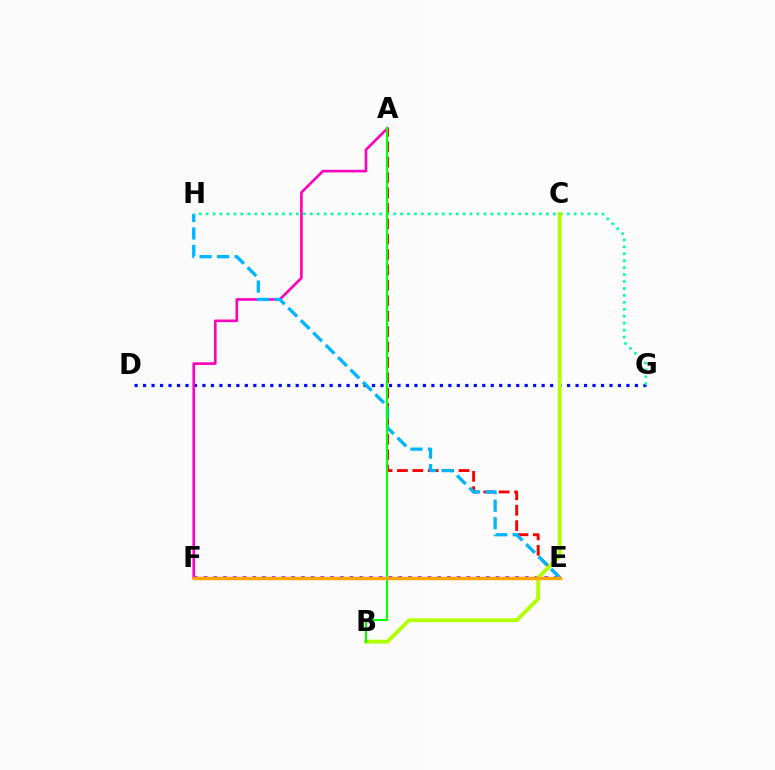{('A', 'E'): [{'color': '#ff0000', 'line_style': 'dashed', 'thickness': 2.09}], ('D', 'G'): [{'color': '#0010ff', 'line_style': 'dotted', 'thickness': 2.3}], ('E', 'F'): [{'color': '#9b00ff', 'line_style': 'dotted', 'thickness': 2.64}, {'color': '#ffa500', 'line_style': 'solid', 'thickness': 2.46}], ('A', 'F'): [{'color': '#ff00bd', 'line_style': 'solid', 'thickness': 1.9}], ('E', 'H'): [{'color': '#00b5ff', 'line_style': 'dashed', 'thickness': 2.38}], ('G', 'H'): [{'color': '#00ff9d', 'line_style': 'dotted', 'thickness': 1.89}], ('B', 'C'): [{'color': '#b3ff00', 'line_style': 'solid', 'thickness': 2.76}], ('A', 'B'): [{'color': '#08ff00', 'line_style': 'solid', 'thickness': 1.5}]}